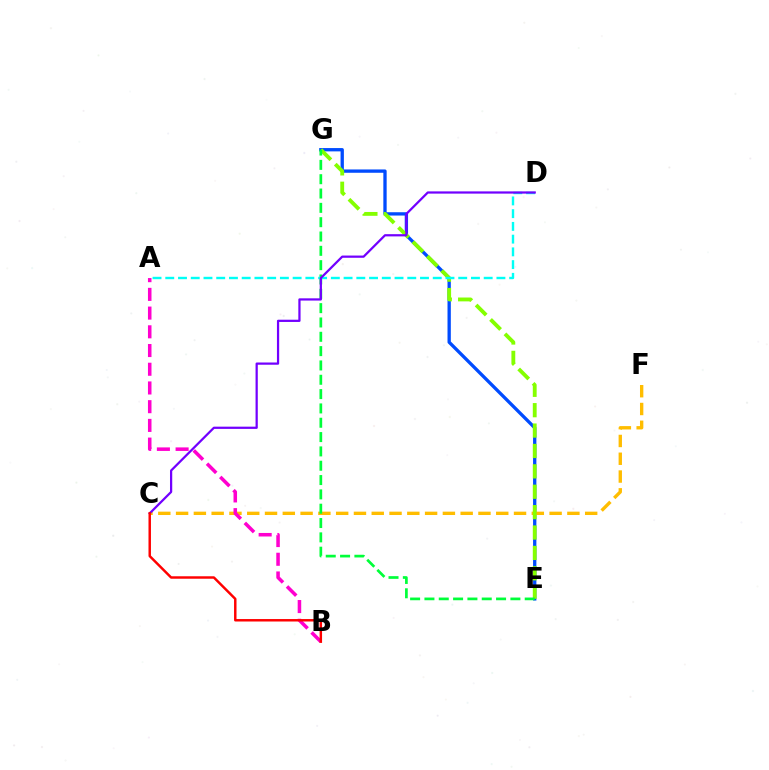{('E', 'G'): [{'color': '#004bff', 'line_style': 'solid', 'thickness': 2.39}, {'color': '#84ff00', 'line_style': 'dashed', 'thickness': 2.77}, {'color': '#00ff39', 'line_style': 'dashed', 'thickness': 1.95}], ('C', 'F'): [{'color': '#ffbd00', 'line_style': 'dashed', 'thickness': 2.42}], ('A', 'B'): [{'color': '#ff00cf', 'line_style': 'dashed', 'thickness': 2.54}], ('A', 'D'): [{'color': '#00fff6', 'line_style': 'dashed', 'thickness': 1.73}], ('C', 'D'): [{'color': '#7200ff', 'line_style': 'solid', 'thickness': 1.61}], ('B', 'C'): [{'color': '#ff0000', 'line_style': 'solid', 'thickness': 1.77}]}